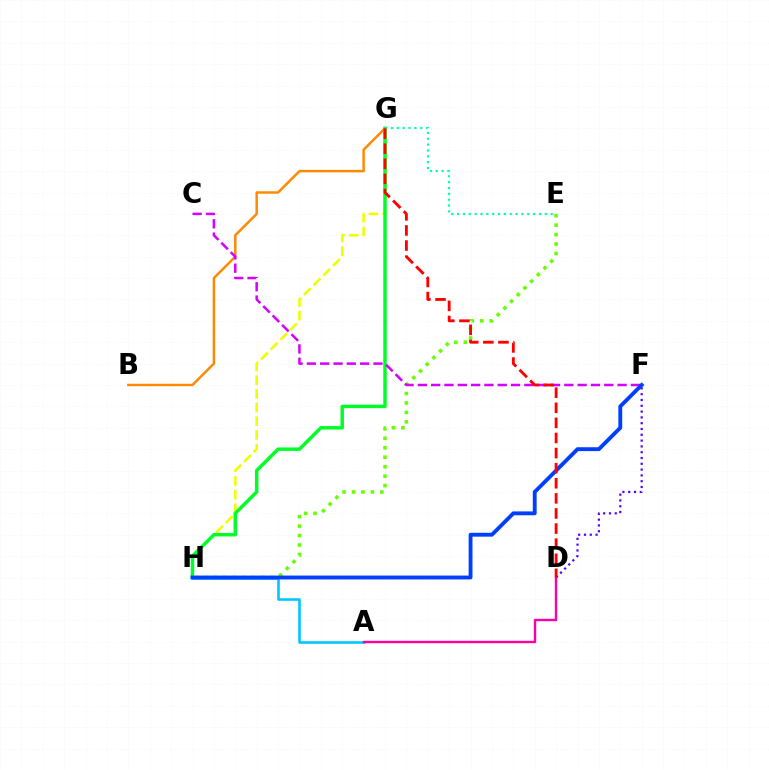{('G', 'H'): [{'color': '#eeff00', 'line_style': 'dashed', 'thickness': 1.86}, {'color': '#00ff27', 'line_style': 'solid', 'thickness': 2.5}], ('B', 'G'): [{'color': '#ff8800', 'line_style': 'solid', 'thickness': 1.76}], ('D', 'F'): [{'color': '#4f00ff', 'line_style': 'dotted', 'thickness': 1.58}], ('E', 'H'): [{'color': '#66ff00', 'line_style': 'dotted', 'thickness': 2.57}], ('C', 'F'): [{'color': '#d600ff', 'line_style': 'dashed', 'thickness': 1.81}], ('A', 'H'): [{'color': '#00c7ff', 'line_style': 'solid', 'thickness': 1.88}], ('A', 'D'): [{'color': '#ff00a0', 'line_style': 'solid', 'thickness': 1.74}], ('F', 'H'): [{'color': '#003fff', 'line_style': 'solid', 'thickness': 2.78}], ('E', 'G'): [{'color': '#00ffaf', 'line_style': 'dotted', 'thickness': 1.59}], ('D', 'G'): [{'color': '#ff0000', 'line_style': 'dashed', 'thickness': 2.05}]}